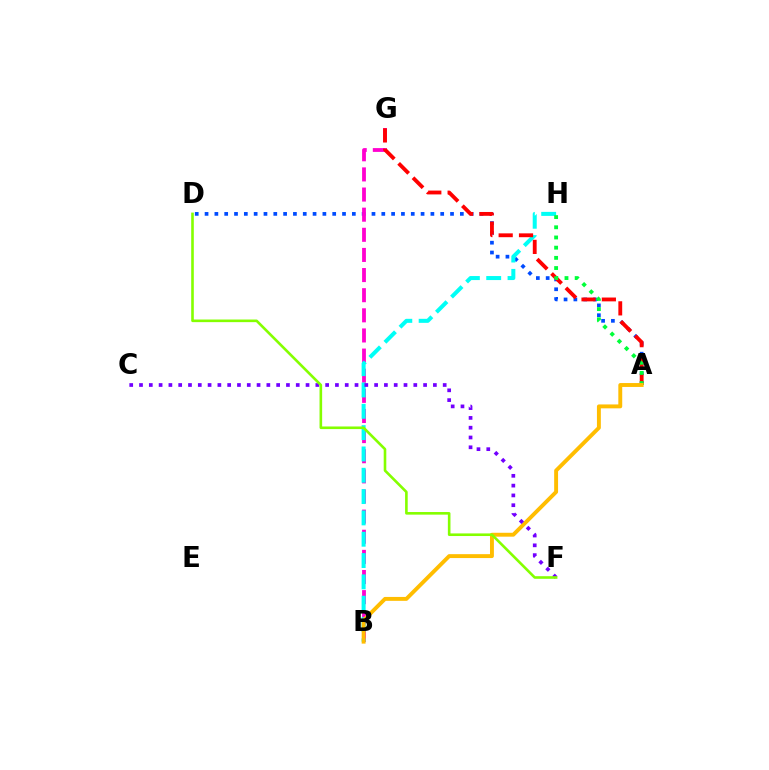{('A', 'D'): [{'color': '#004bff', 'line_style': 'dotted', 'thickness': 2.67}], ('B', 'G'): [{'color': '#ff00cf', 'line_style': 'dashed', 'thickness': 2.73}], ('B', 'H'): [{'color': '#00fff6', 'line_style': 'dashed', 'thickness': 2.9}], ('A', 'G'): [{'color': '#ff0000', 'line_style': 'dashed', 'thickness': 2.76}], ('A', 'H'): [{'color': '#00ff39', 'line_style': 'dotted', 'thickness': 2.77}], ('A', 'B'): [{'color': '#ffbd00', 'line_style': 'solid', 'thickness': 2.81}], ('C', 'F'): [{'color': '#7200ff', 'line_style': 'dotted', 'thickness': 2.66}], ('D', 'F'): [{'color': '#84ff00', 'line_style': 'solid', 'thickness': 1.88}]}